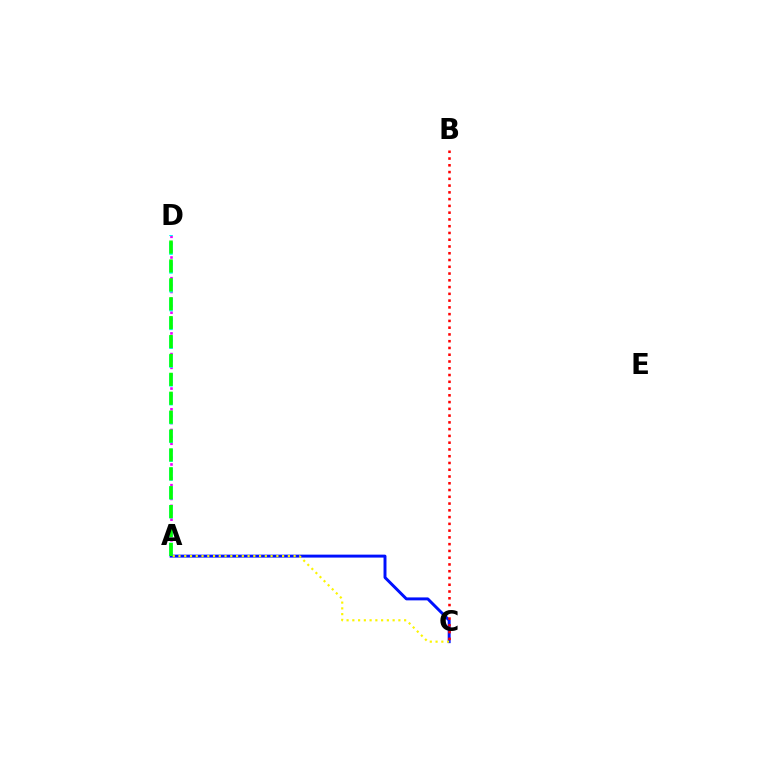{('A', 'C'): [{'color': '#0010ff', 'line_style': 'solid', 'thickness': 2.12}, {'color': '#fcf500', 'line_style': 'dotted', 'thickness': 1.56}], ('A', 'D'): [{'color': '#ee00ff', 'line_style': 'dotted', 'thickness': 1.87}, {'color': '#00fff6', 'line_style': 'dashed', 'thickness': 2.56}, {'color': '#08ff00', 'line_style': 'dashed', 'thickness': 2.57}], ('B', 'C'): [{'color': '#ff0000', 'line_style': 'dotted', 'thickness': 1.84}]}